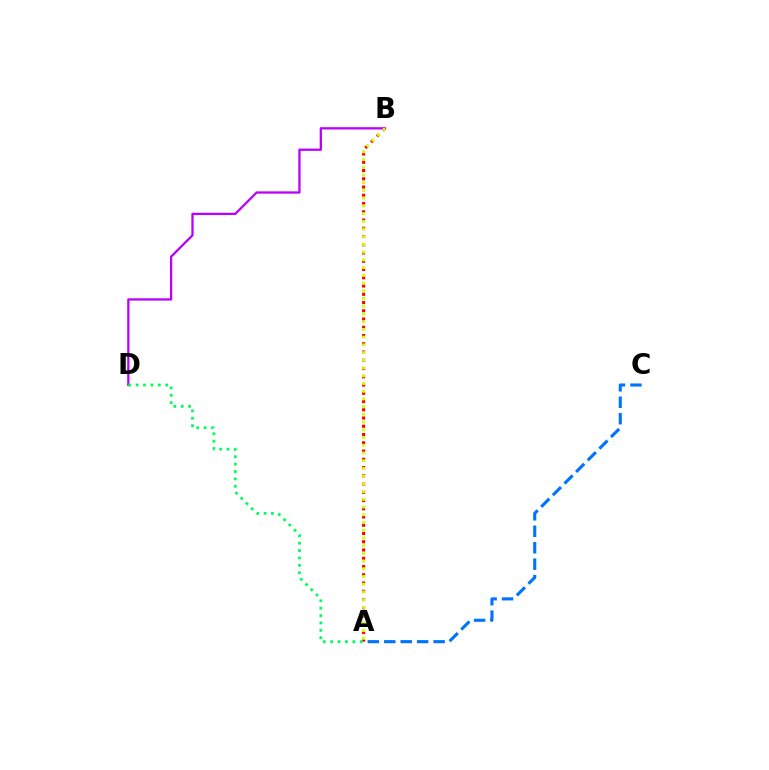{('A', 'B'): [{'color': '#ff0000', 'line_style': 'dotted', 'thickness': 2.24}, {'color': '#d1ff00', 'line_style': 'dotted', 'thickness': 2.1}], ('B', 'D'): [{'color': '#b900ff', 'line_style': 'solid', 'thickness': 1.64}], ('A', 'D'): [{'color': '#00ff5c', 'line_style': 'dotted', 'thickness': 2.01}], ('A', 'C'): [{'color': '#0074ff', 'line_style': 'dashed', 'thickness': 2.23}]}